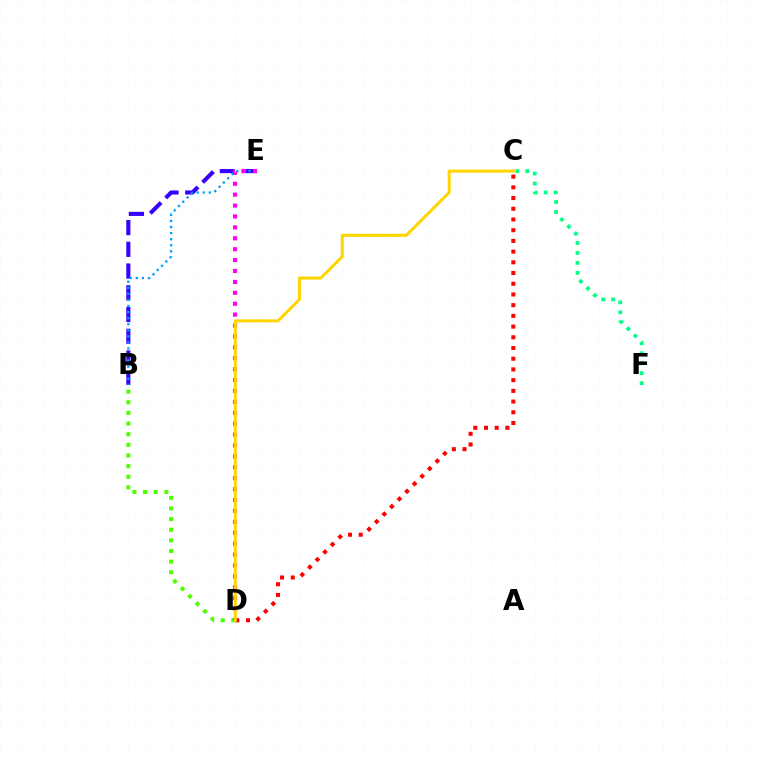{('C', 'D'): [{'color': '#ff0000', 'line_style': 'dotted', 'thickness': 2.91}, {'color': '#ffd500', 'line_style': 'solid', 'thickness': 2.16}], ('C', 'F'): [{'color': '#00ff86', 'line_style': 'dotted', 'thickness': 2.71}], ('B', 'E'): [{'color': '#3700ff', 'line_style': 'dashed', 'thickness': 2.95}, {'color': '#009eff', 'line_style': 'dotted', 'thickness': 1.65}], ('B', 'D'): [{'color': '#4fff00', 'line_style': 'dotted', 'thickness': 2.89}], ('D', 'E'): [{'color': '#ff00ed', 'line_style': 'dotted', 'thickness': 2.96}]}